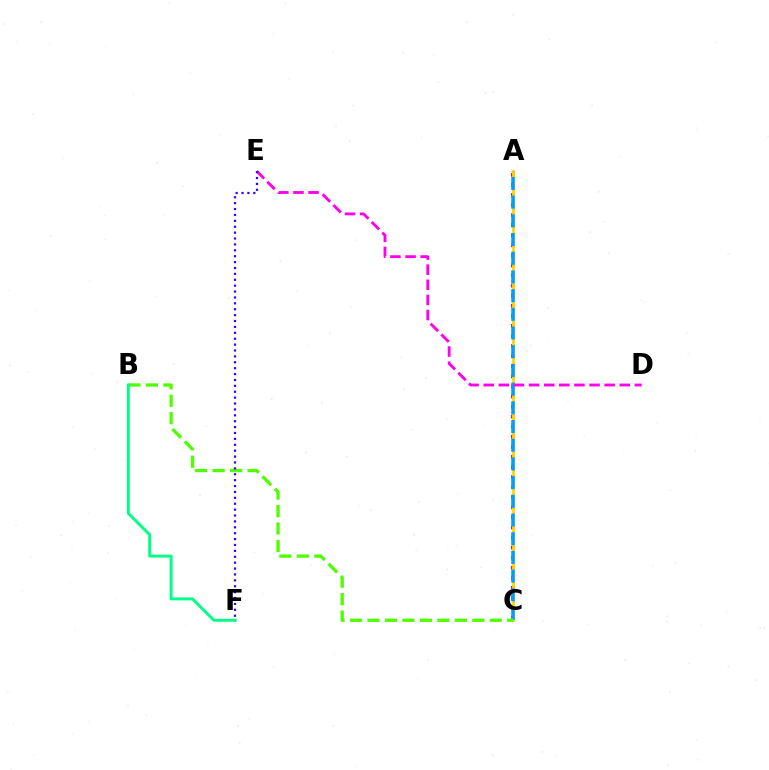{('A', 'C'): [{'color': '#ff0000', 'line_style': 'dotted', 'thickness': 2.74}, {'color': '#ffd500', 'line_style': 'solid', 'thickness': 2.03}, {'color': '#009eff', 'line_style': 'dashed', 'thickness': 2.54}], ('D', 'E'): [{'color': '#ff00ed', 'line_style': 'dashed', 'thickness': 2.05}], ('B', 'C'): [{'color': '#4fff00', 'line_style': 'dashed', 'thickness': 2.37}], ('B', 'F'): [{'color': '#00ff86', 'line_style': 'solid', 'thickness': 2.11}], ('E', 'F'): [{'color': '#3700ff', 'line_style': 'dotted', 'thickness': 1.6}]}